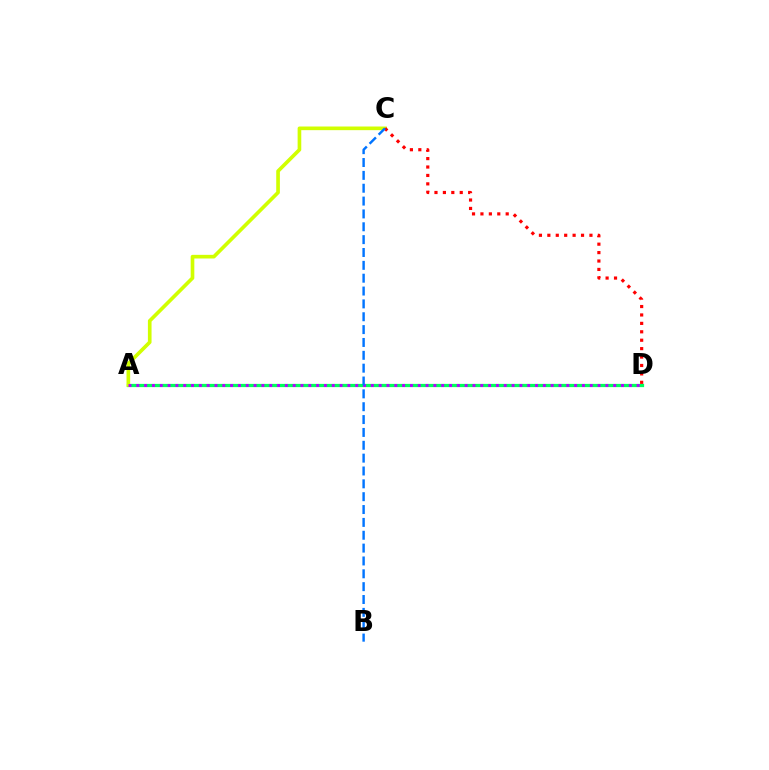{('A', 'D'): [{'color': '#00ff5c', 'line_style': 'solid', 'thickness': 2.34}, {'color': '#b900ff', 'line_style': 'dotted', 'thickness': 2.12}], ('A', 'C'): [{'color': '#d1ff00', 'line_style': 'solid', 'thickness': 2.63}], ('C', 'D'): [{'color': '#ff0000', 'line_style': 'dotted', 'thickness': 2.29}], ('B', 'C'): [{'color': '#0074ff', 'line_style': 'dashed', 'thickness': 1.75}]}